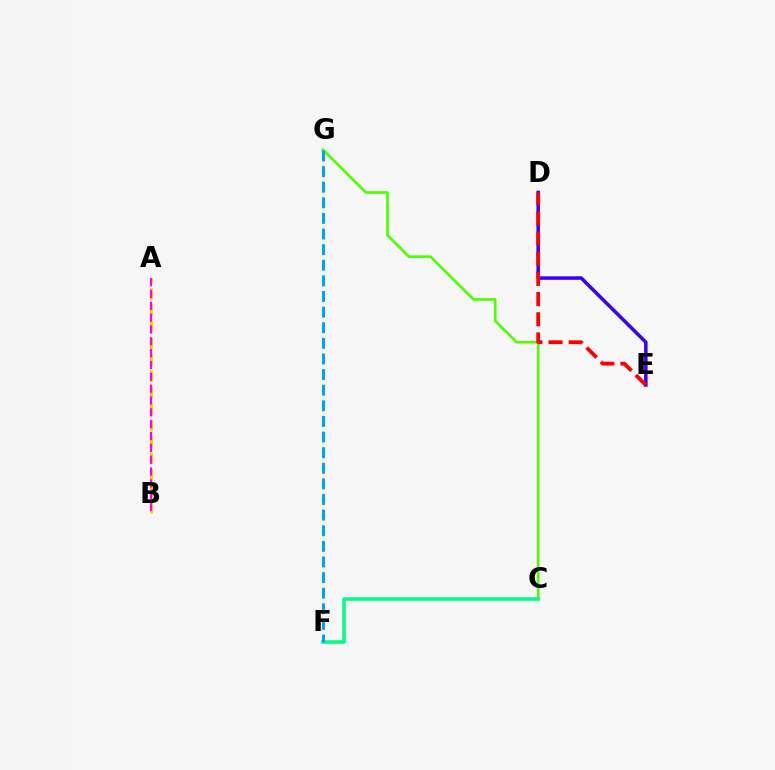{('C', 'G'): [{'color': '#4fff00', 'line_style': 'solid', 'thickness': 1.93}], ('A', 'B'): [{'color': '#ffd500', 'line_style': 'dashed', 'thickness': 2.23}, {'color': '#ff00ed', 'line_style': 'dashed', 'thickness': 1.61}], ('C', 'F'): [{'color': '#00ff86', 'line_style': 'solid', 'thickness': 2.55}], ('F', 'G'): [{'color': '#009eff', 'line_style': 'dashed', 'thickness': 2.12}], ('D', 'E'): [{'color': '#3700ff', 'line_style': 'solid', 'thickness': 2.54}, {'color': '#ff0000', 'line_style': 'dashed', 'thickness': 2.74}]}